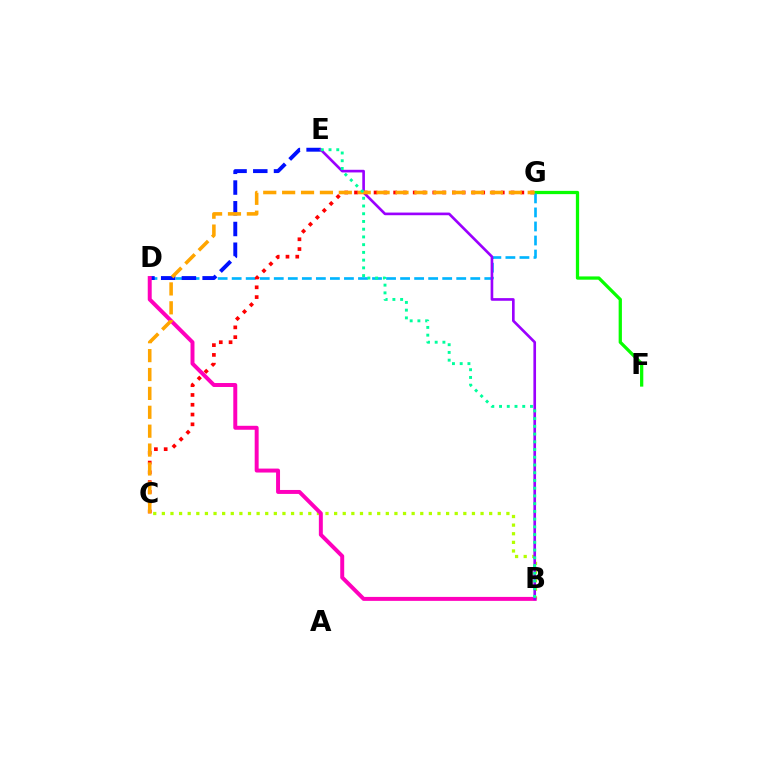{('F', 'G'): [{'color': '#08ff00', 'line_style': 'solid', 'thickness': 2.35}], ('D', 'G'): [{'color': '#00b5ff', 'line_style': 'dashed', 'thickness': 1.91}], ('D', 'E'): [{'color': '#0010ff', 'line_style': 'dashed', 'thickness': 2.82}], ('B', 'C'): [{'color': '#b3ff00', 'line_style': 'dotted', 'thickness': 2.34}], ('B', 'D'): [{'color': '#ff00bd', 'line_style': 'solid', 'thickness': 2.85}], ('B', 'E'): [{'color': '#9b00ff', 'line_style': 'solid', 'thickness': 1.91}, {'color': '#00ff9d', 'line_style': 'dotted', 'thickness': 2.1}], ('C', 'G'): [{'color': '#ff0000', 'line_style': 'dotted', 'thickness': 2.66}, {'color': '#ffa500', 'line_style': 'dashed', 'thickness': 2.57}]}